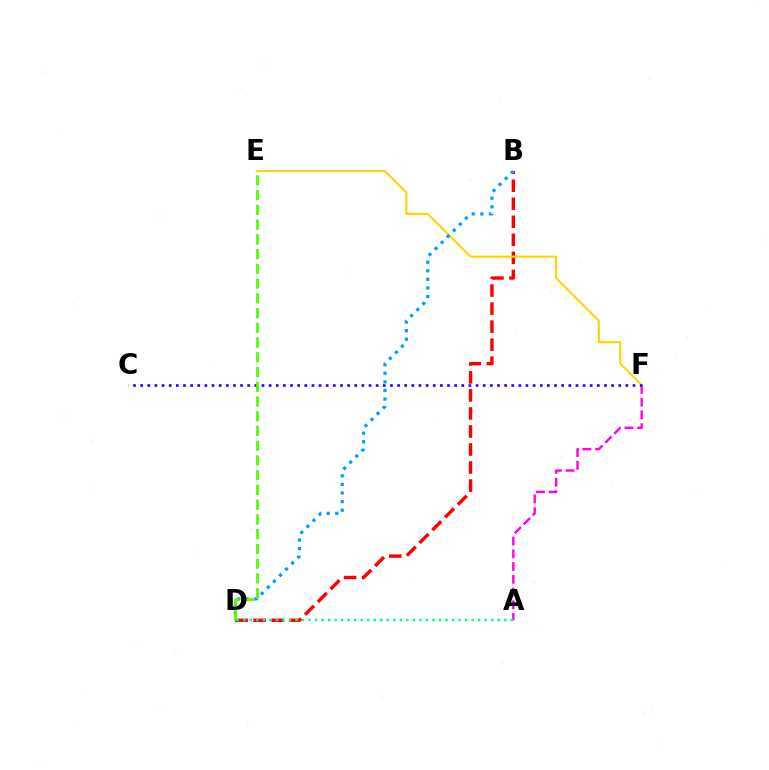{('A', 'F'): [{'color': '#ff00ed', 'line_style': 'dashed', 'thickness': 1.73}], ('B', 'D'): [{'color': '#ff0000', 'line_style': 'dashed', 'thickness': 2.45}, {'color': '#009eff', 'line_style': 'dotted', 'thickness': 2.33}], ('E', 'F'): [{'color': '#ffd500', 'line_style': 'solid', 'thickness': 1.51}], ('A', 'D'): [{'color': '#00ff86', 'line_style': 'dotted', 'thickness': 1.77}], ('C', 'F'): [{'color': '#3700ff', 'line_style': 'dotted', 'thickness': 1.94}], ('D', 'E'): [{'color': '#4fff00', 'line_style': 'dashed', 'thickness': 2.0}]}